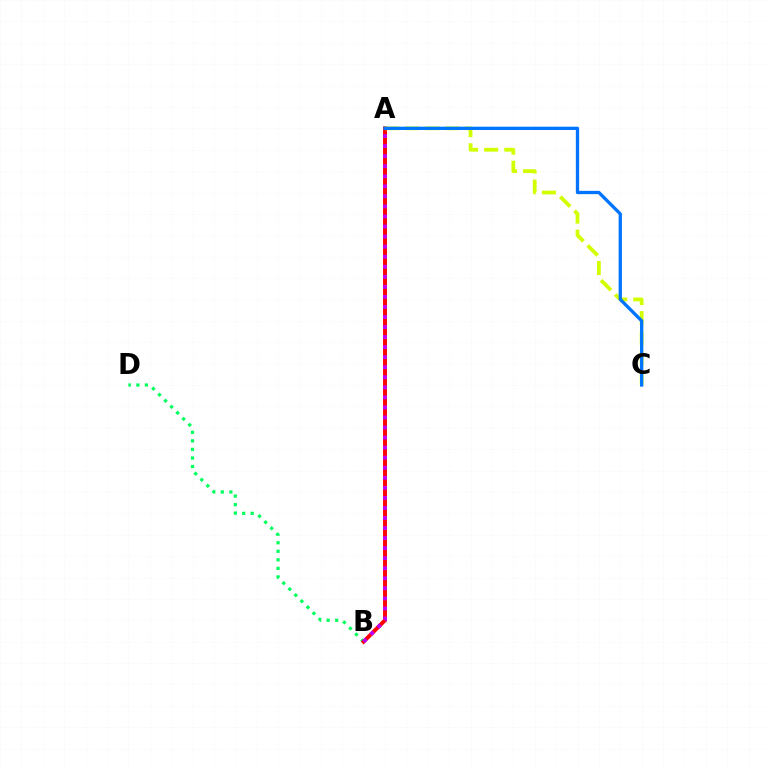{('B', 'D'): [{'color': '#00ff5c', 'line_style': 'dotted', 'thickness': 2.32}], ('A', 'B'): [{'color': '#ff0000', 'line_style': 'solid', 'thickness': 2.82}, {'color': '#b900ff', 'line_style': 'dotted', 'thickness': 2.73}], ('A', 'C'): [{'color': '#d1ff00', 'line_style': 'dashed', 'thickness': 2.73}, {'color': '#0074ff', 'line_style': 'solid', 'thickness': 2.37}]}